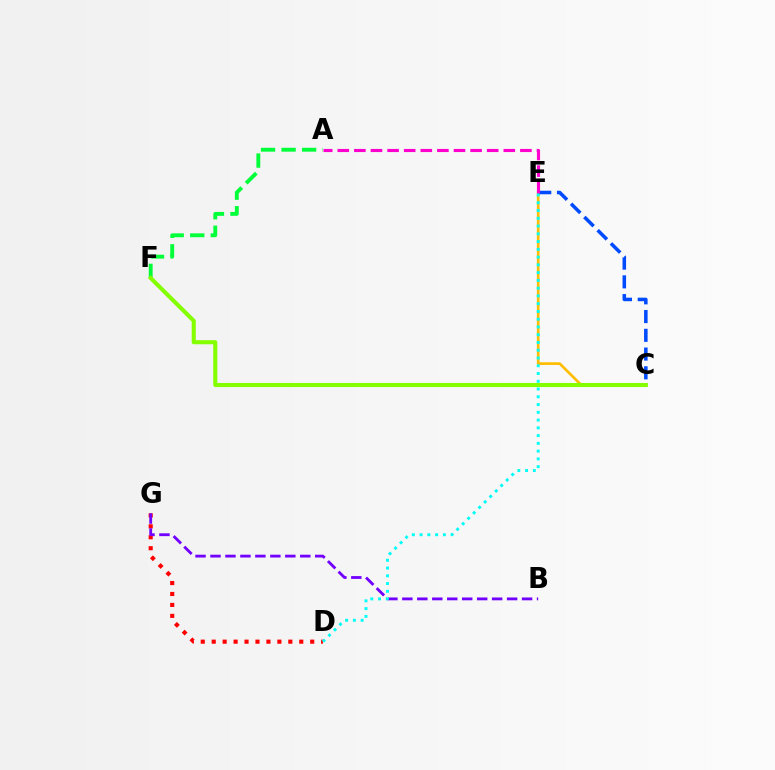{('C', 'E'): [{'color': '#ffbd00', 'line_style': 'solid', 'thickness': 1.93}, {'color': '#004bff', 'line_style': 'dashed', 'thickness': 2.55}], ('A', 'F'): [{'color': '#00ff39', 'line_style': 'dashed', 'thickness': 2.79}], ('D', 'G'): [{'color': '#ff0000', 'line_style': 'dotted', 'thickness': 2.97}], ('B', 'G'): [{'color': '#7200ff', 'line_style': 'dashed', 'thickness': 2.03}], ('A', 'E'): [{'color': '#ff00cf', 'line_style': 'dashed', 'thickness': 2.26}], ('D', 'E'): [{'color': '#00fff6', 'line_style': 'dotted', 'thickness': 2.11}], ('C', 'F'): [{'color': '#84ff00', 'line_style': 'solid', 'thickness': 2.93}]}